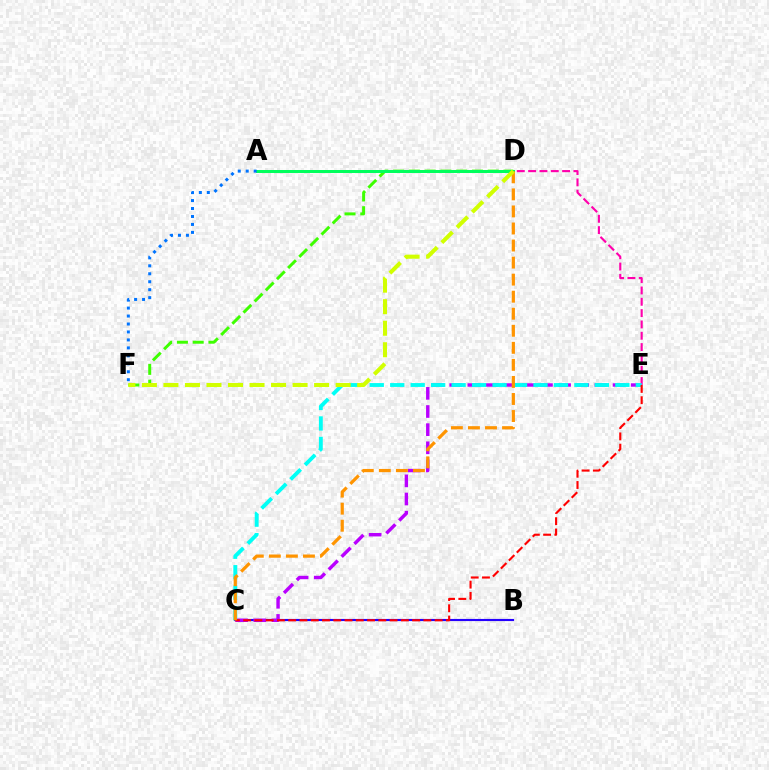{('B', 'C'): [{'color': '#2500ff', 'line_style': 'solid', 'thickness': 1.54}], ('D', 'E'): [{'color': '#ff00ac', 'line_style': 'dashed', 'thickness': 1.54}], ('C', 'E'): [{'color': '#b900ff', 'line_style': 'dashed', 'thickness': 2.47}, {'color': '#00fff6', 'line_style': 'dashed', 'thickness': 2.78}, {'color': '#ff0000', 'line_style': 'dashed', 'thickness': 1.53}], ('D', 'F'): [{'color': '#3dff00', 'line_style': 'dashed', 'thickness': 2.14}, {'color': '#d1ff00', 'line_style': 'dashed', 'thickness': 2.92}], ('A', 'D'): [{'color': '#00ff5c', 'line_style': 'solid', 'thickness': 2.16}], ('C', 'D'): [{'color': '#ff9400', 'line_style': 'dashed', 'thickness': 2.32}], ('A', 'F'): [{'color': '#0074ff', 'line_style': 'dotted', 'thickness': 2.16}]}